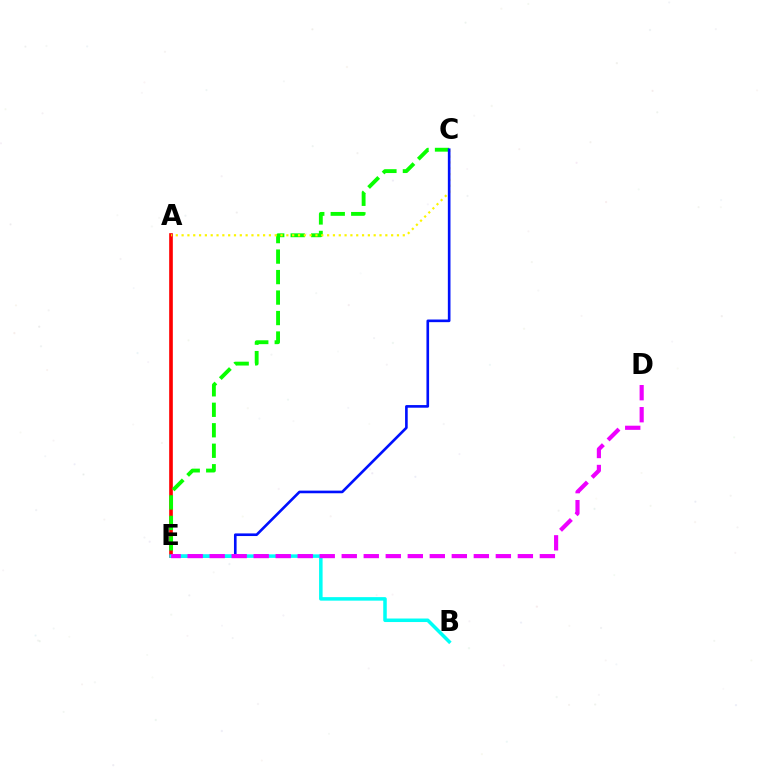{('A', 'E'): [{'color': '#ff0000', 'line_style': 'solid', 'thickness': 2.62}], ('C', 'E'): [{'color': '#08ff00', 'line_style': 'dashed', 'thickness': 2.78}, {'color': '#0010ff', 'line_style': 'solid', 'thickness': 1.9}], ('A', 'C'): [{'color': '#fcf500', 'line_style': 'dotted', 'thickness': 1.58}], ('B', 'E'): [{'color': '#00fff6', 'line_style': 'solid', 'thickness': 2.53}], ('D', 'E'): [{'color': '#ee00ff', 'line_style': 'dashed', 'thickness': 2.99}]}